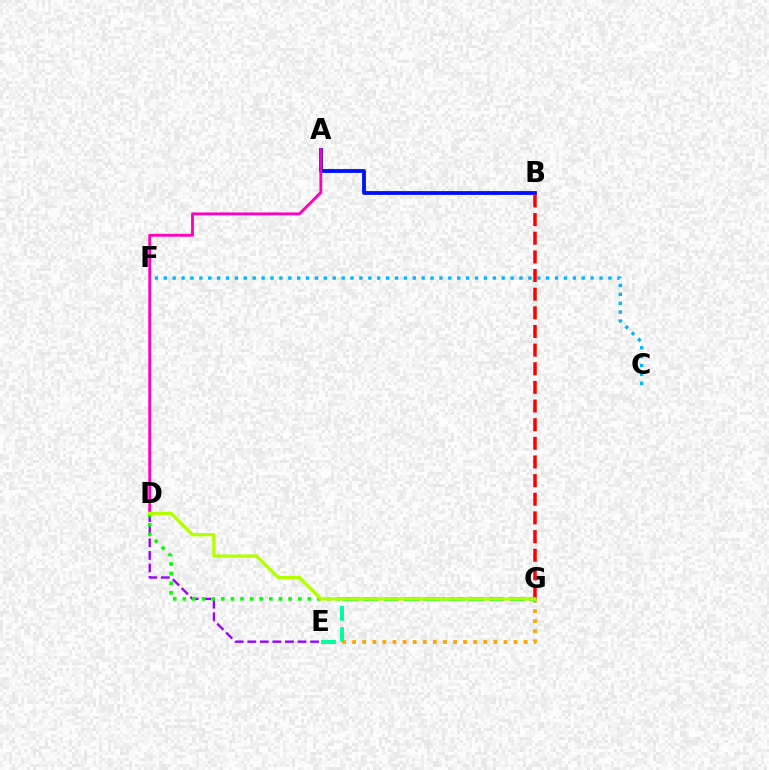{('E', 'G'): [{'color': '#ffa500', 'line_style': 'dotted', 'thickness': 2.74}, {'color': '#00ff9d', 'line_style': 'dashed', 'thickness': 2.87}], ('A', 'B'): [{'color': '#0010ff', 'line_style': 'solid', 'thickness': 2.74}], ('C', 'F'): [{'color': '#00b5ff', 'line_style': 'dotted', 'thickness': 2.42}], ('D', 'E'): [{'color': '#9b00ff', 'line_style': 'dashed', 'thickness': 1.71}], ('A', 'D'): [{'color': '#ff00bd', 'line_style': 'solid', 'thickness': 2.05}], ('D', 'G'): [{'color': '#08ff00', 'line_style': 'dotted', 'thickness': 2.61}, {'color': '#b3ff00', 'line_style': 'solid', 'thickness': 2.36}], ('B', 'G'): [{'color': '#ff0000', 'line_style': 'dashed', 'thickness': 2.53}]}